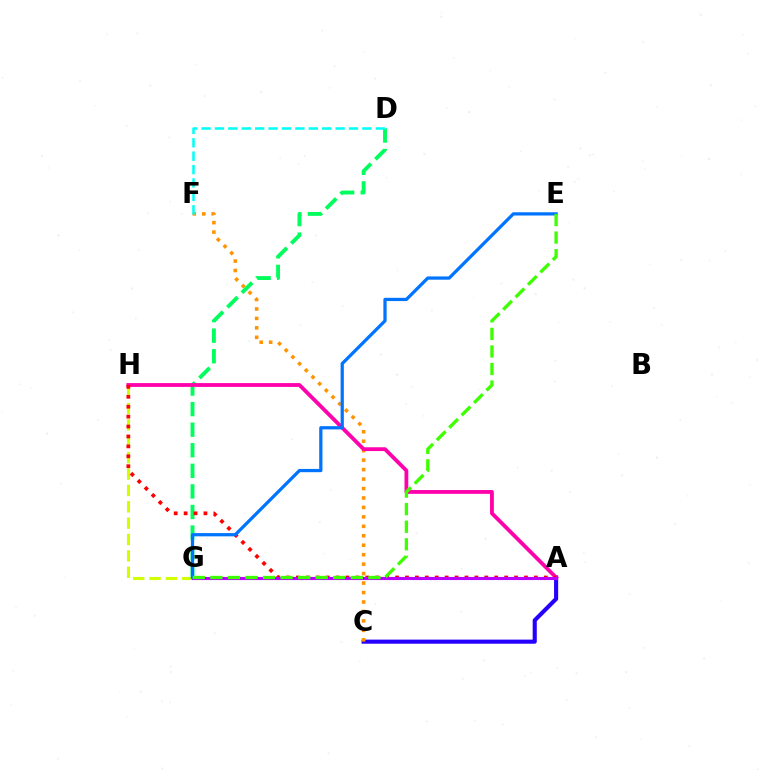{('A', 'C'): [{'color': '#2500ff', 'line_style': 'solid', 'thickness': 2.96}], ('C', 'F'): [{'color': '#ff9400', 'line_style': 'dotted', 'thickness': 2.57}], ('G', 'H'): [{'color': '#d1ff00', 'line_style': 'dashed', 'thickness': 2.22}], ('D', 'G'): [{'color': '#00ff5c', 'line_style': 'dashed', 'thickness': 2.8}], ('A', 'H'): [{'color': '#ff00ac', 'line_style': 'solid', 'thickness': 2.74}, {'color': '#ff0000', 'line_style': 'dotted', 'thickness': 2.69}], ('D', 'F'): [{'color': '#00fff6', 'line_style': 'dashed', 'thickness': 1.82}], ('A', 'G'): [{'color': '#b900ff', 'line_style': 'solid', 'thickness': 2.24}], ('E', 'G'): [{'color': '#0074ff', 'line_style': 'solid', 'thickness': 2.34}, {'color': '#3dff00', 'line_style': 'dashed', 'thickness': 2.39}]}